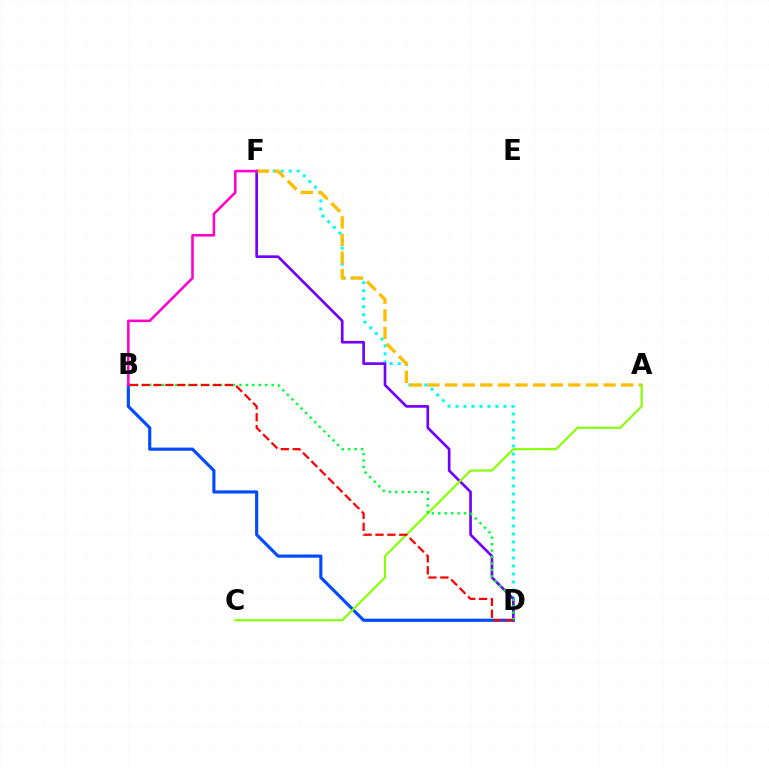{('D', 'F'): [{'color': '#00fff6', 'line_style': 'dotted', 'thickness': 2.17}, {'color': '#7200ff', 'line_style': 'solid', 'thickness': 1.92}], ('B', 'D'): [{'color': '#004bff', 'line_style': 'solid', 'thickness': 2.26}, {'color': '#00ff39', 'line_style': 'dotted', 'thickness': 1.75}, {'color': '#ff0000', 'line_style': 'dashed', 'thickness': 1.61}], ('A', 'F'): [{'color': '#ffbd00', 'line_style': 'dashed', 'thickness': 2.39}], ('B', 'F'): [{'color': '#ff00cf', 'line_style': 'solid', 'thickness': 1.84}], ('A', 'C'): [{'color': '#84ff00', 'line_style': 'solid', 'thickness': 1.53}]}